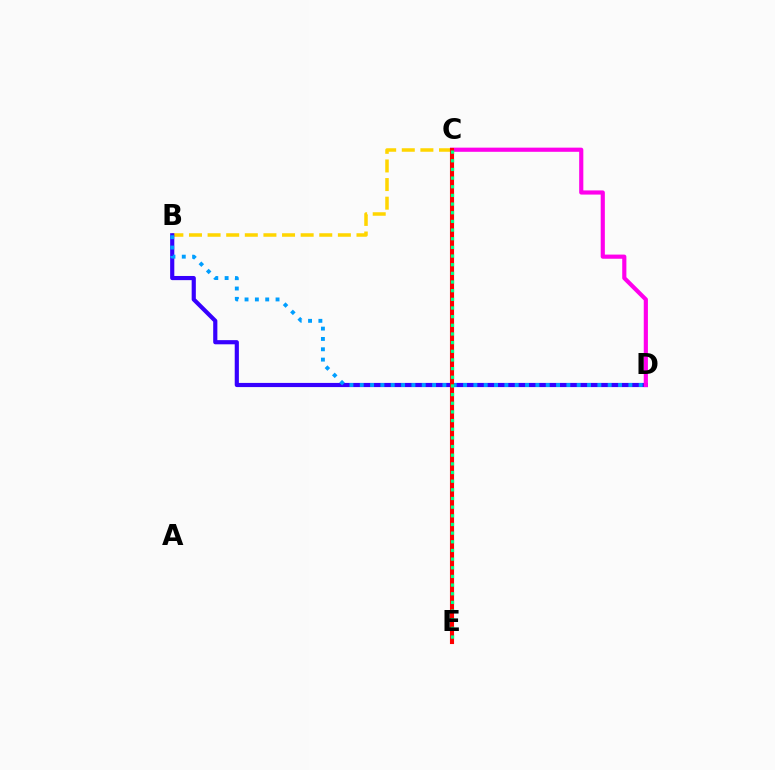{('B', 'C'): [{'color': '#ffd500', 'line_style': 'dashed', 'thickness': 2.53}], ('B', 'D'): [{'color': '#3700ff', 'line_style': 'solid', 'thickness': 3.0}, {'color': '#009eff', 'line_style': 'dotted', 'thickness': 2.81}], ('C', 'D'): [{'color': '#ff00ed', 'line_style': 'solid', 'thickness': 2.99}], ('C', 'E'): [{'color': '#4fff00', 'line_style': 'dotted', 'thickness': 2.19}, {'color': '#ff0000', 'line_style': 'solid', 'thickness': 2.95}, {'color': '#00ff86', 'line_style': 'dotted', 'thickness': 2.35}]}